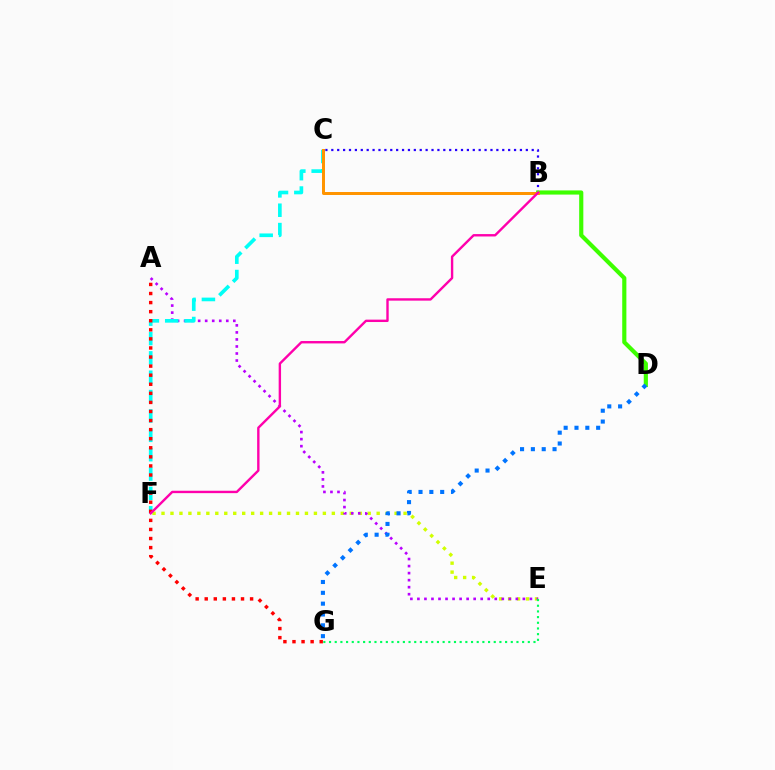{('B', 'C'): [{'color': '#2500ff', 'line_style': 'dotted', 'thickness': 1.6}, {'color': '#ff9400', 'line_style': 'solid', 'thickness': 2.16}], ('E', 'F'): [{'color': '#d1ff00', 'line_style': 'dotted', 'thickness': 2.44}], ('B', 'D'): [{'color': '#3dff00', 'line_style': 'solid', 'thickness': 2.99}], ('A', 'E'): [{'color': '#b900ff', 'line_style': 'dotted', 'thickness': 1.91}], ('C', 'F'): [{'color': '#00fff6', 'line_style': 'dashed', 'thickness': 2.63}], ('E', 'G'): [{'color': '#00ff5c', 'line_style': 'dotted', 'thickness': 1.54}], ('D', 'G'): [{'color': '#0074ff', 'line_style': 'dotted', 'thickness': 2.94}], ('A', 'G'): [{'color': '#ff0000', 'line_style': 'dotted', 'thickness': 2.47}], ('B', 'F'): [{'color': '#ff00ac', 'line_style': 'solid', 'thickness': 1.72}]}